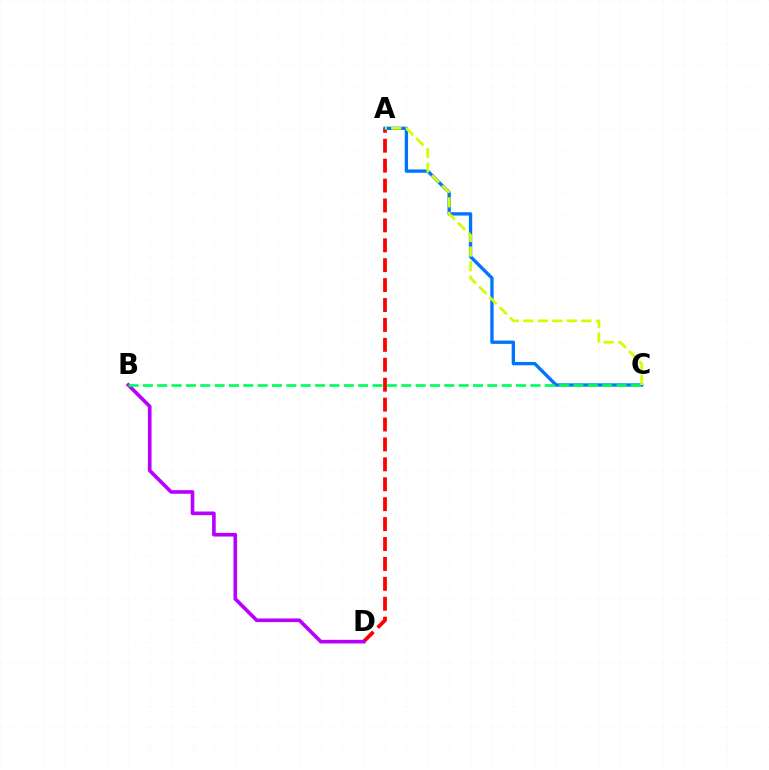{('A', 'D'): [{'color': '#ff0000', 'line_style': 'dashed', 'thickness': 2.71}], ('B', 'D'): [{'color': '#b900ff', 'line_style': 'solid', 'thickness': 2.62}], ('A', 'C'): [{'color': '#0074ff', 'line_style': 'solid', 'thickness': 2.4}, {'color': '#d1ff00', 'line_style': 'dashed', 'thickness': 1.98}], ('B', 'C'): [{'color': '#00ff5c', 'line_style': 'dashed', 'thickness': 1.95}]}